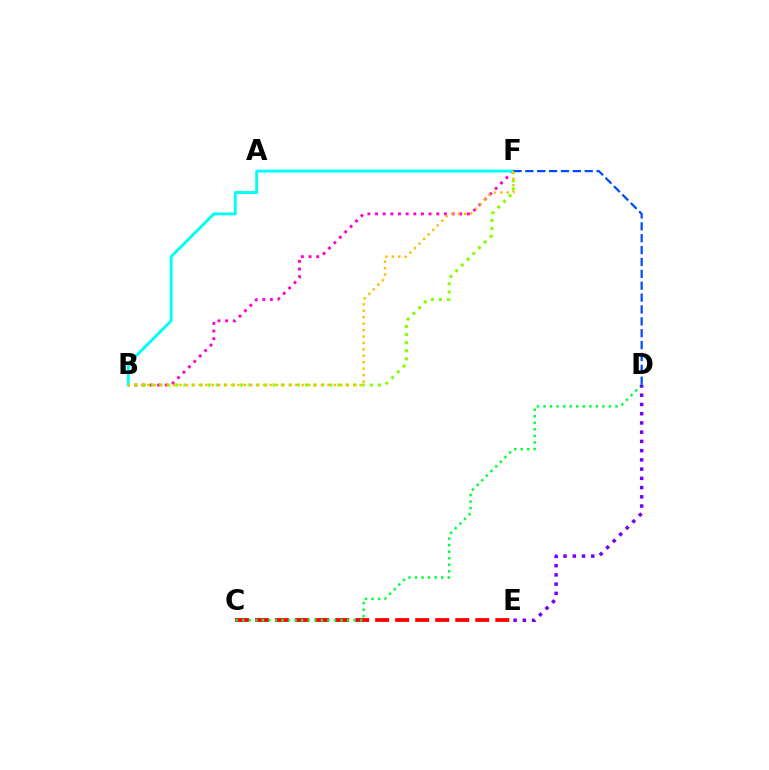{('C', 'E'): [{'color': '#ff0000', 'line_style': 'dashed', 'thickness': 2.72}], ('B', 'F'): [{'color': '#ff00cf', 'line_style': 'dotted', 'thickness': 2.08}, {'color': '#00fff6', 'line_style': 'solid', 'thickness': 2.09}, {'color': '#84ff00', 'line_style': 'dotted', 'thickness': 2.2}, {'color': '#ffbd00', 'line_style': 'dotted', 'thickness': 1.75}], ('C', 'D'): [{'color': '#00ff39', 'line_style': 'dotted', 'thickness': 1.78}], ('D', 'F'): [{'color': '#004bff', 'line_style': 'dashed', 'thickness': 1.61}], ('D', 'E'): [{'color': '#7200ff', 'line_style': 'dotted', 'thickness': 2.51}]}